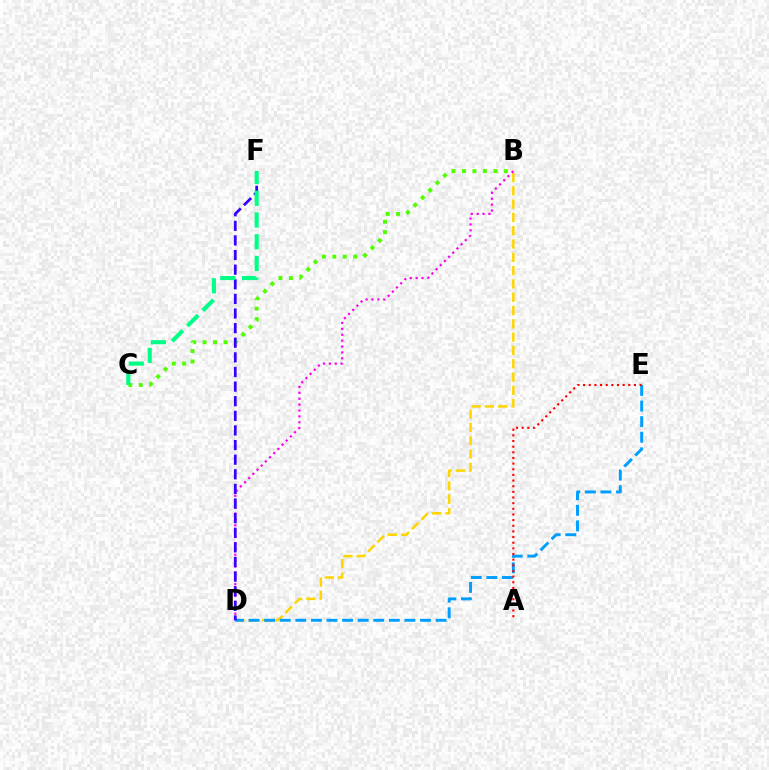{('B', 'D'): [{'color': '#ffd500', 'line_style': 'dashed', 'thickness': 1.81}, {'color': '#ff00ed', 'line_style': 'dotted', 'thickness': 1.6}], ('B', 'C'): [{'color': '#4fff00', 'line_style': 'dotted', 'thickness': 2.84}], ('D', 'E'): [{'color': '#009eff', 'line_style': 'dashed', 'thickness': 2.12}], ('A', 'E'): [{'color': '#ff0000', 'line_style': 'dotted', 'thickness': 1.54}], ('D', 'F'): [{'color': '#3700ff', 'line_style': 'dashed', 'thickness': 1.99}], ('C', 'F'): [{'color': '#00ff86', 'line_style': 'dashed', 'thickness': 2.95}]}